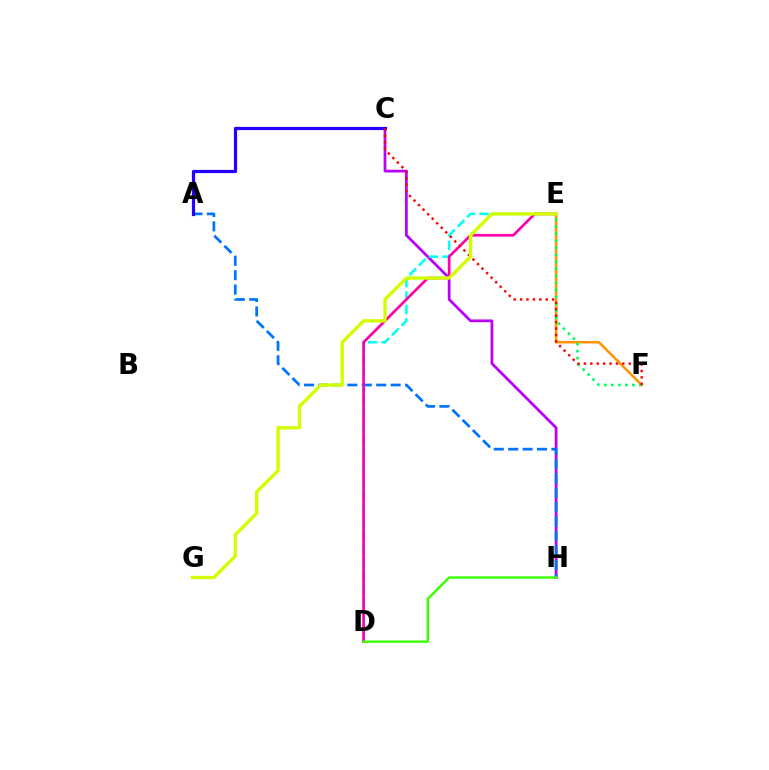{('C', 'H'): [{'color': '#b900ff', 'line_style': 'solid', 'thickness': 1.98}], ('A', 'H'): [{'color': '#0074ff', 'line_style': 'dashed', 'thickness': 1.96}], ('D', 'E'): [{'color': '#00fff6', 'line_style': 'dashed', 'thickness': 1.83}, {'color': '#ff00ac', 'line_style': 'solid', 'thickness': 1.93}], ('A', 'C'): [{'color': '#2500ff', 'line_style': 'solid', 'thickness': 2.31}], ('E', 'F'): [{'color': '#ff9400', 'line_style': 'solid', 'thickness': 1.82}, {'color': '#00ff5c', 'line_style': 'dotted', 'thickness': 1.91}], ('C', 'F'): [{'color': '#ff0000', 'line_style': 'dotted', 'thickness': 1.74}], ('D', 'H'): [{'color': '#3dff00', 'line_style': 'solid', 'thickness': 1.75}], ('E', 'G'): [{'color': '#d1ff00', 'line_style': 'solid', 'thickness': 2.42}]}